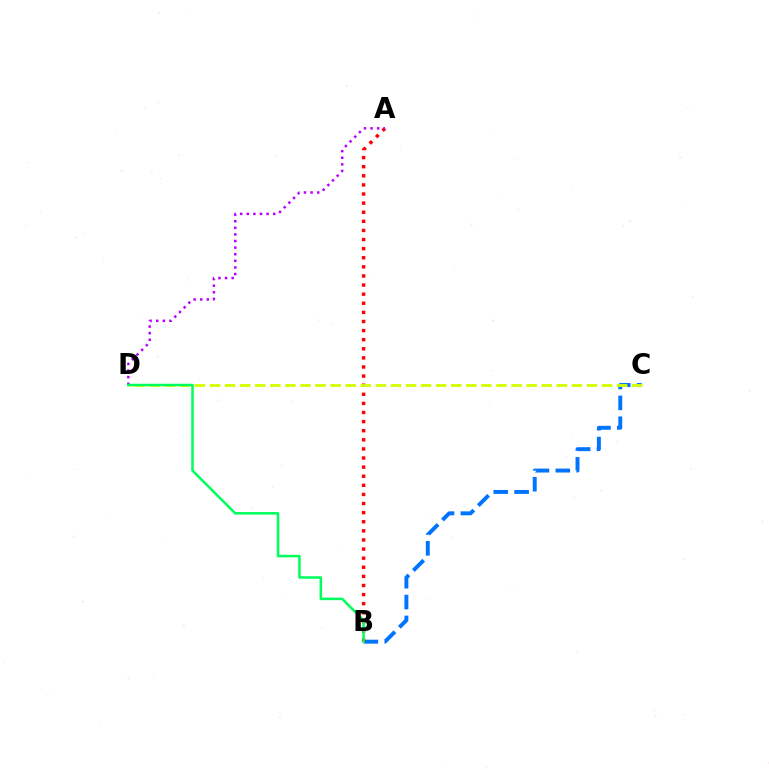{('B', 'C'): [{'color': '#0074ff', 'line_style': 'dashed', 'thickness': 2.83}], ('A', 'B'): [{'color': '#ff0000', 'line_style': 'dotted', 'thickness': 2.47}], ('A', 'D'): [{'color': '#b900ff', 'line_style': 'dotted', 'thickness': 1.79}], ('C', 'D'): [{'color': '#d1ff00', 'line_style': 'dashed', 'thickness': 2.05}], ('B', 'D'): [{'color': '#00ff5c', 'line_style': 'solid', 'thickness': 1.82}]}